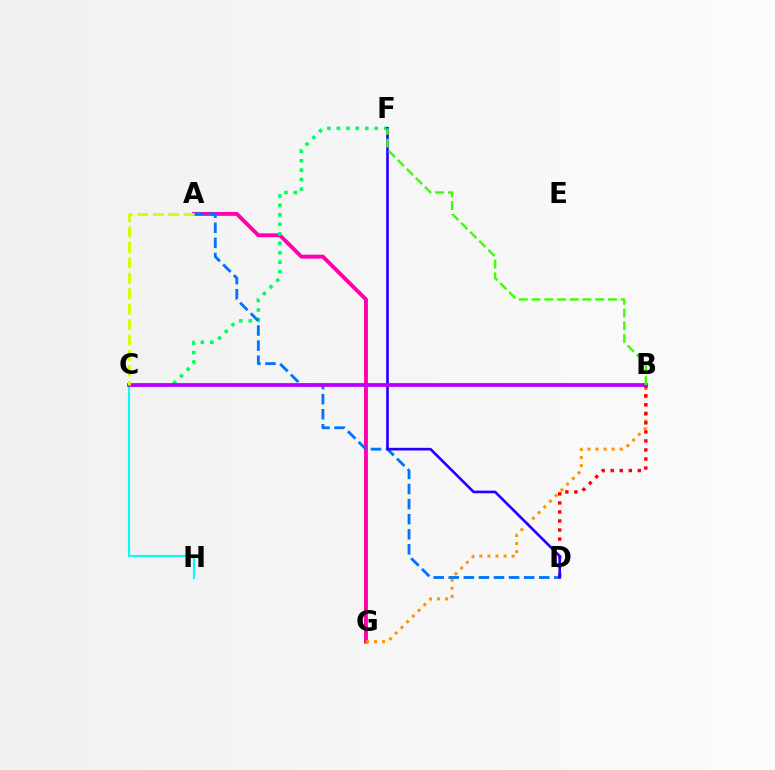{('A', 'G'): [{'color': '#ff00ac', 'line_style': 'solid', 'thickness': 2.8}], ('C', 'H'): [{'color': '#00fff6', 'line_style': 'solid', 'thickness': 1.53}], ('C', 'F'): [{'color': '#00ff5c', 'line_style': 'dotted', 'thickness': 2.57}], ('A', 'D'): [{'color': '#0074ff', 'line_style': 'dashed', 'thickness': 2.05}], ('B', 'G'): [{'color': '#ff9400', 'line_style': 'dotted', 'thickness': 2.19}], ('B', 'D'): [{'color': '#ff0000', 'line_style': 'dotted', 'thickness': 2.46}], ('D', 'F'): [{'color': '#2500ff', 'line_style': 'solid', 'thickness': 1.91}], ('B', 'C'): [{'color': '#b900ff', 'line_style': 'solid', 'thickness': 2.73}], ('B', 'F'): [{'color': '#3dff00', 'line_style': 'dashed', 'thickness': 1.73}], ('A', 'C'): [{'color': '#d1ff00', 'line_style': 'dashed', 'thickness': 2.1}]}